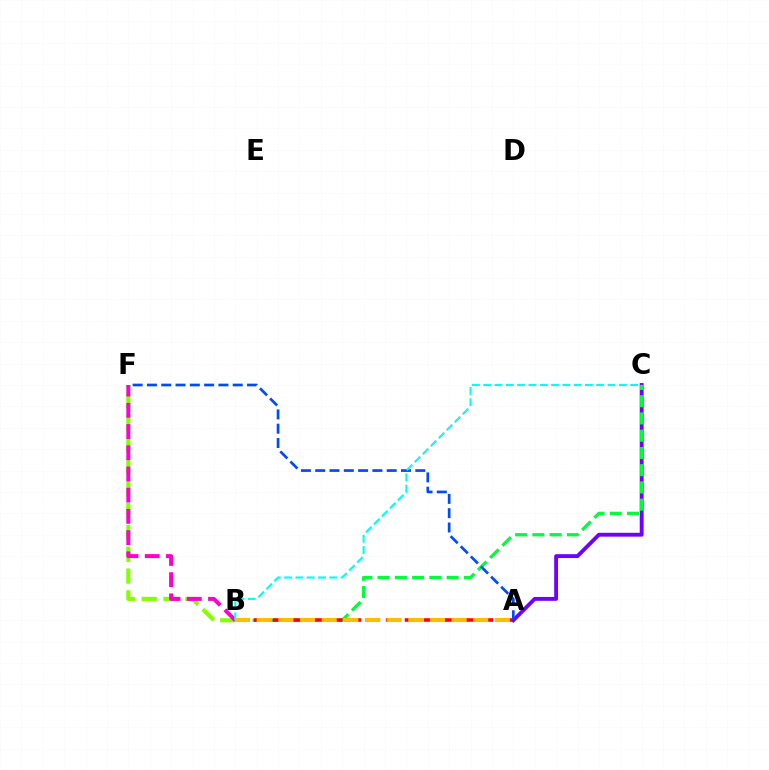{('A', 'C'): [{'color': '#7200ff', 'line_style': 'solid', 'thickness': 2.78}], ('B', 'F'): [{'color': '#84ff00', 'line_style': 'dashed', 'thickness': 2.97}, {'color': '#ff00cf', 'line_style': 'dashed', 'thickness': 2.88}], ('B', 'C'): [{'color': '#00ff39', 'line_style': 'dashed', 'thickness': 2.34}, {'color': '#00fff6', 'line_style': 'dashed', 'thickness': 1.54}], ('A', 'B'): [{'color': '#ff0000', 'line_style': 'dashed', 'thickness': 2.56}, {'color': '#ffbd00', 'line_style': 'dashed', 'thickness': 2.94}], ('A', 'F'): [{'color': '#004bff', 'line_style': 'dashed', 'thickness': 1.94}]}